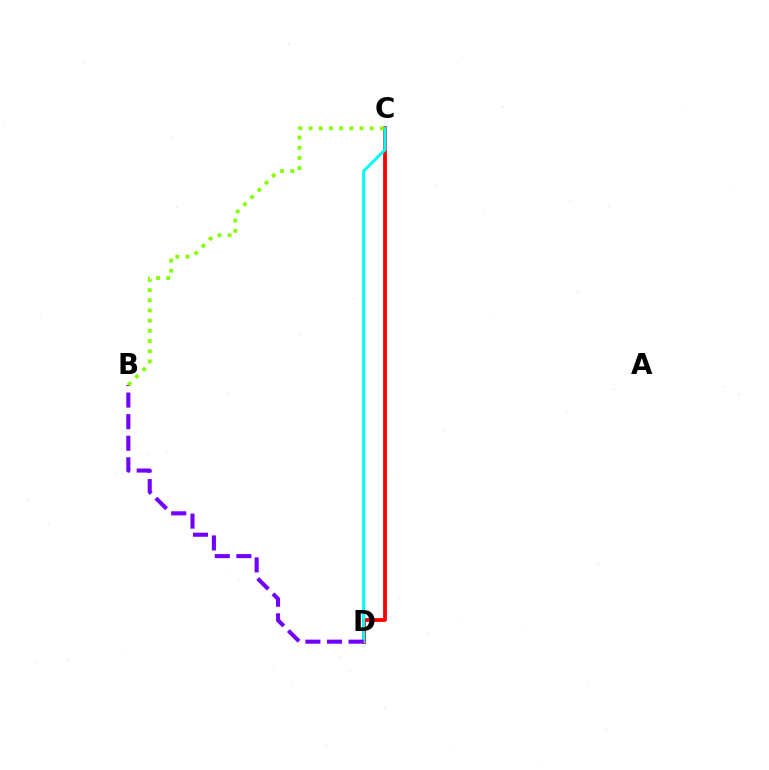{('C', 'D'): [{'color': '#ff0000', 'line_style': 'solid', 'thickness': 2.73}, {'color': '#00fff6', 'line_style': 'solid', 'thickness': 2.17}], ('B', 'D'): [{'color': '#7200ff', 'line_style': 'dashed', 'thickness': 2.93}], ('B', 'C'): [{'color': '#84ff00', 'line_style': 'dotted', 'thickness': 2.77}]}